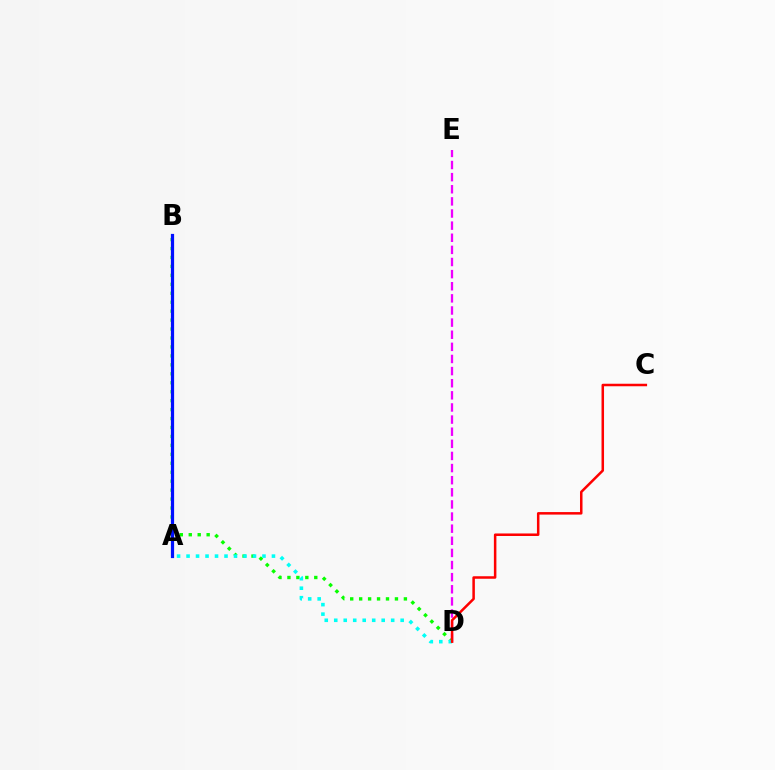{('A', 'B'): [{'color': '#fcf500', 'line_style': 'dashed', 'thickness': 1.5}, {'color': '#0010ff', 'line_style': 'solid', 'thickness': 2.31}], ('B', 'D'): [{'color': '#08ff00', 'line_style': 'dotted', 'thickness': 2.43}], ('D', 'E'): [{'color': '#ee00ff', 'line_style': 'dashed', 'thickness': 1.65}], ('A', 'D'): [{'color': '#00fff6', 'line_style': 'dotted', 'thickness': 2.58}], ('C', 'D'): [{'color': '#ff0000', 'line_style': 'solid', 'thickness': 1.81}]}